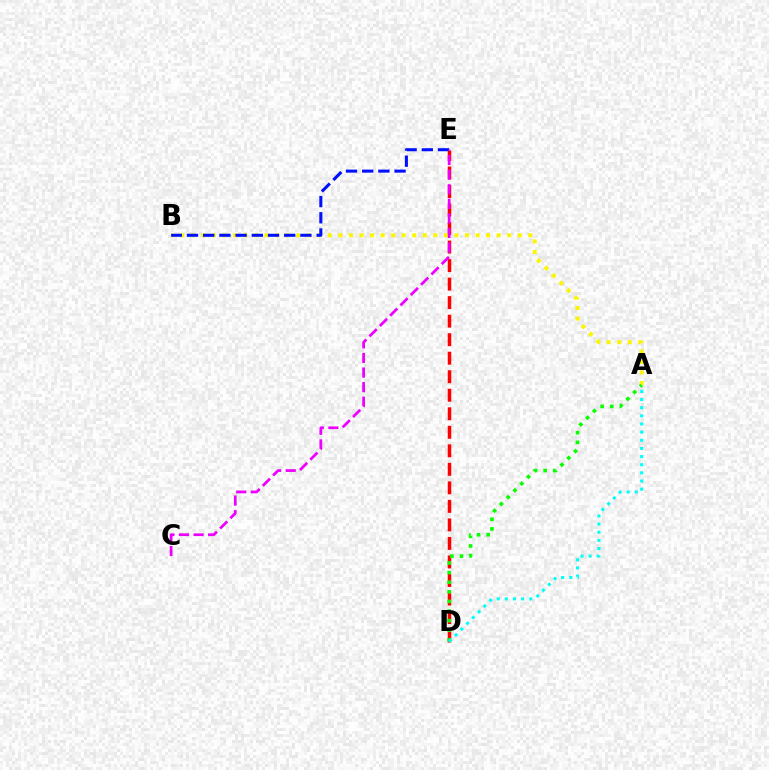{('D', 'E'): [{'color': '#ff0000', 'line_style': 'dashed', 'thickness': 2.52}], ('A', 'B'): [{'color': '#fcf500', 'line_style': 'dotted', 'thickness': 2.87}], ('A', 'D'): [{'color': '#08ff00', 'line_style': 'dotted', 'thickness': 2.61}, {'color': '#00fff6', 'line_style': 'dotted', 'thickness': 2.21}], ('B', 'E'): [{'color': '#0010ff', 'line_style': 'dashed', 'thickness': 2.2}], ('C', 'E'): [{'color': '#ee00ff', 'line_style': 'dashed', 'thickness': 1.98}]}